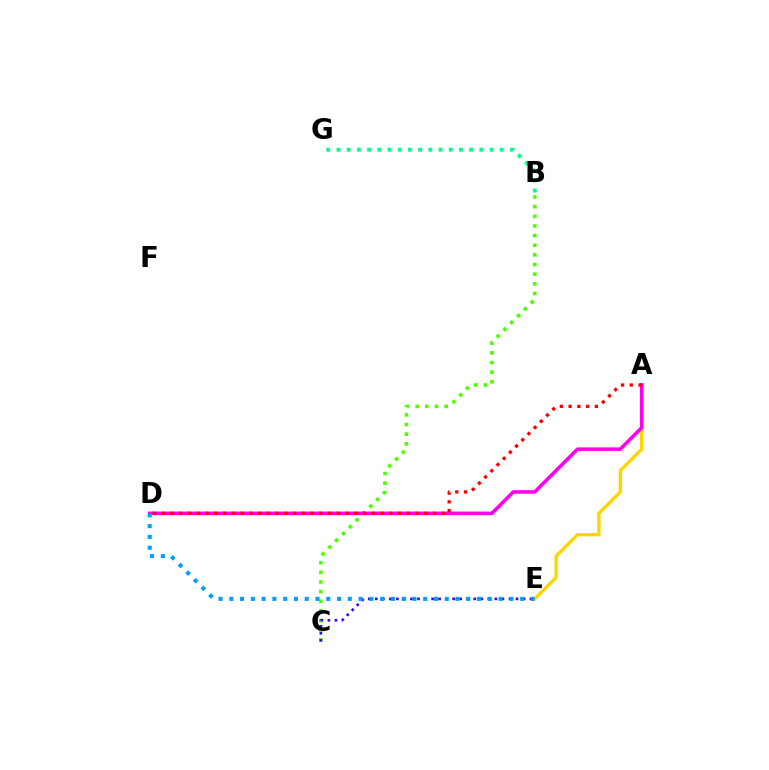{('B', 'G'): [{'color': '#00ff86', 'line_style': 'dotted', 'thickness': 2.77}], ('B', 'C'): [{'color': '#4fff00', 'line_style': 'dotted', 'thickness': 2.62}], ('A', 'E'): [{'color': '#ffd500', 'line_style': 'solid', 'thickness': 2.42}], ('A', 'D'): [{'color': '#ff00ed', 'line_style': 'solid', 'thickness': 2.57}, {'color': '#ff0000', 'line_style': 'dotted', 'thickness': 2.38}], ('C', 'E'): [{'color': '#3700ff', 'line_style': 'dotted', 'thickness': 1.91}], ('D', 'E'): [{'color': '#009eff', 'line_style': 'dotted', 'thickness': 2.93}]}